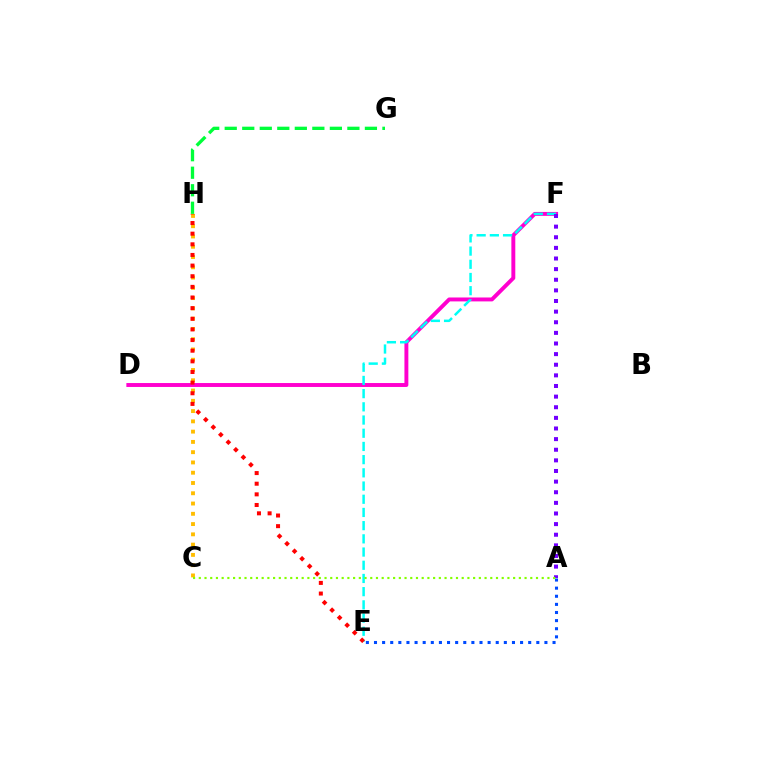{('D', 'F'): [{'color': '#ff00cf', 'line_style': 'solid', 'thickness': 2.82}], ('A', 'E'): [{'color': '#004bff', 'line_style': 'dotted', 'thickness': 2.21}], ('E', 'F'): [{'color': '#00fff6', 'line_style': 'dashed', 'thickness': 1.79}], ('A', 'F'): [{'color': '#7200ff', 'line_style': 'dotted', 'thickness': 2.89}], ('C', 'H'): [{'color': '#ffbd00', 'line_style': 'dotted', 'thickness': 2.79}], ('A', 'C'): [{'color': '#84ff00', 'line_style': 'dotted', 'thickness': 1.55}], ('E', 'H'): [{'color': '#ff0000', 'line_style': 'dotted', 'thickness': 2.89}], ('G', 'H'): [{'color': '#00ff39', 'line_style': 'dashed', 'thickness': 2.38}]}